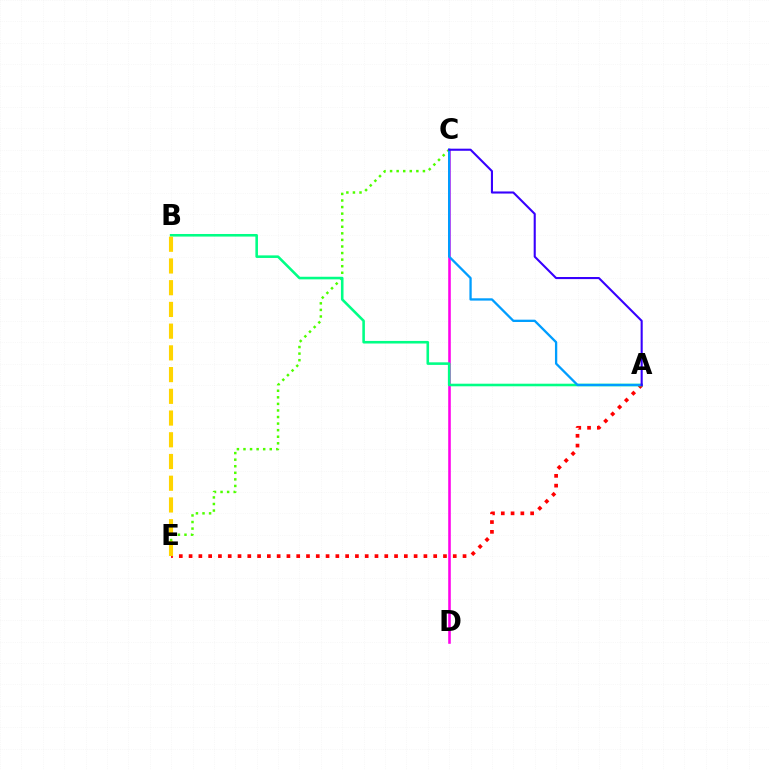{('A', 'E'): [{'color': '#ff0000', 'line_style': 'dotted', 'thickness': 2.66}], ('C', 'E'): [{'color': '#4fff00', 'line_style': 'dotted', 'thickness': 1.79}], ('C', 'D'): [{'color': '#ff00ed', 'line_style': 'solid', 'thickness': 1.85}], ('A', 'B'): [{'color': '#00ff86', 'line_style': 'solid', 'thickness': 1.86}], ('B', 'E'): [{'color': '#ffd500', 'line_style': 'dashed', 'thickness': 2.95}], ('A', 'C'): [{'color': '#009eff', 'line_style': 'solid', 'thickness': 1.66}, {'color': '#3700ff', 'line_style': 'solid', 'thickness': 1.51}]}